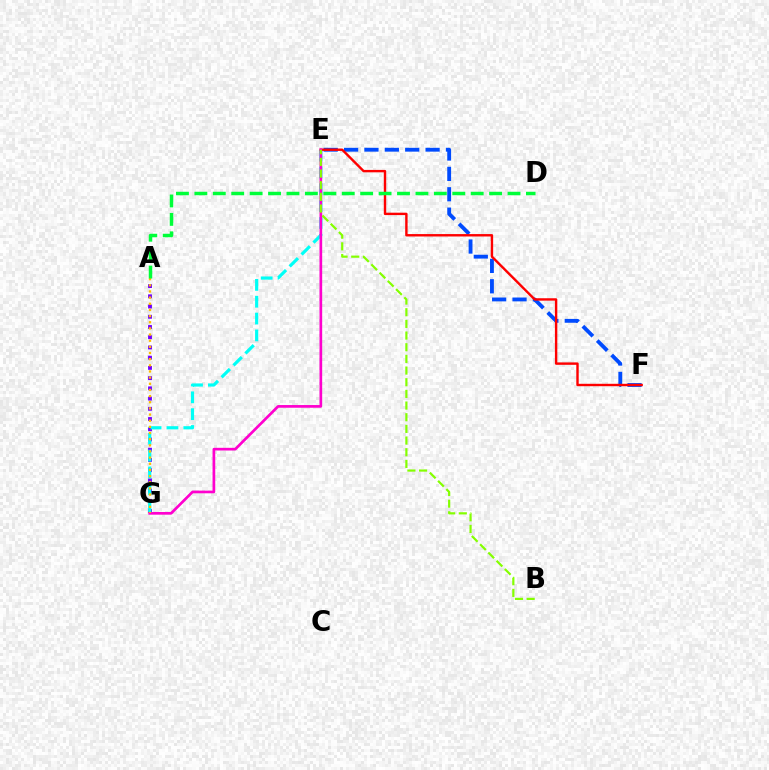{('A', 'G'): [{'color': '#7200ff', 'line_style': 'dotted', 'thickness': 2.78}, {'color': '#ffbd00', 'line_style': 'dotted', 'thickness': 1.67}], ('E', 'F'): [{'color': '#004bff', 'line_style': 'dashed', 'thickness': 2.77}, {'color': '#ff0000', 'line_style': 'solid', 'thickness': 1.73}], ('E', 'G'): [{'color': '#00fff6', 'line_style': 'dashed', 'thickness': 2.29}, {'color': '#ff00cf', 'line_style': 'solid', 'thickness': 1.94}], ('A', 'D'): [{'color': '#00ff39', 'line_style': 'dashed', 'thickness': 2.5}], ('B', 'E'): [{'color': '#84ff00', 'line_style': 'dashed', 'thickness': 1.58}]}